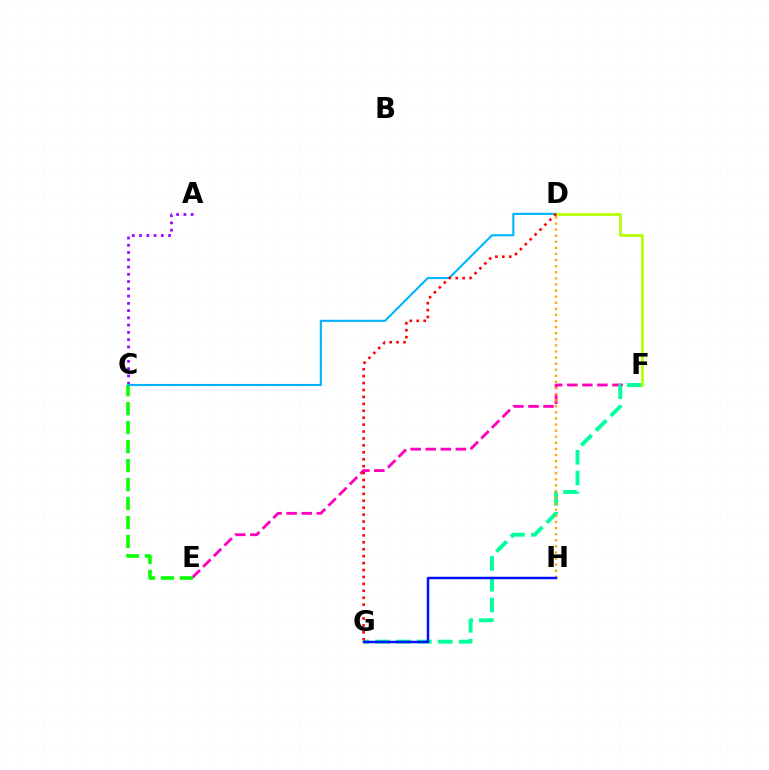{('E', 'F'): [{'color': '#ff00bd', 'line_style': 'dashed', 'thickness': 2.05}], ('F', 'G'): [{'color': '#00ff9d', 'line_style': 'dashed', 'thickness': 2.83}], ('C', 'E'): [{'color': '#08ff00', 'line_style': 'dashed', 'thickness': 2.58}], ('A', 'C'): [{'color': '#9b00ff', 'line_style': 'dotted', 'thickness': 1.97}], ('D', 'H'): [{'color': '#ffa500', 'line_style': 'dotted', 'thickness': 1.65}], ('G', 'H'): [{'color': '#0010ff', 'line_style': 'solid', 'thickness': 1.79}], ('C', 'D'): [{'color': '#00b5ff', 'line_style': 'solid', 'thickness': 1.53}], ('D', 'F'): [{'color': '#b3ff00', 'line_style': 'solid', 'thickness': 1.92}], ('D', 'G'): [{'color': '#ff0000', 'line_style': 'dotted', 'thickness': 1.88}]}